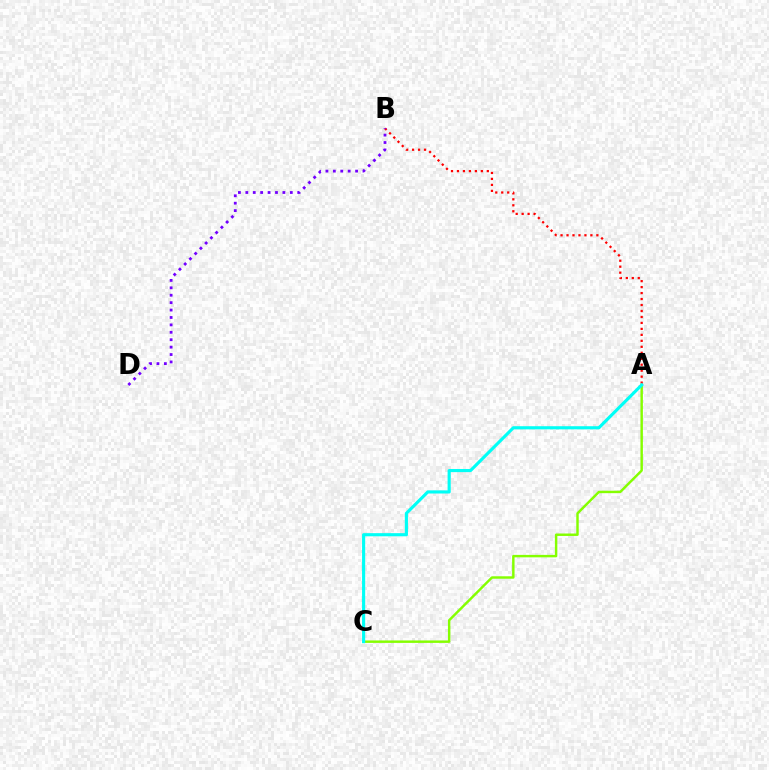{('A', 'B'): [{'color': '#ff0000', 'line_style': 'dotted', 'thickness': 1.62}], ('A', 'C'): [{'color': '#84ff00', 'line_style': 'solid', 'thickness': 1.76}, {'color': '#00fff6', 'line_style': 'solid', 'thickness': 2.26}], ('B', 'D'): [{'color': '#7200ff', 'line_style': 'dotted', 'thickness': 2.01}]}